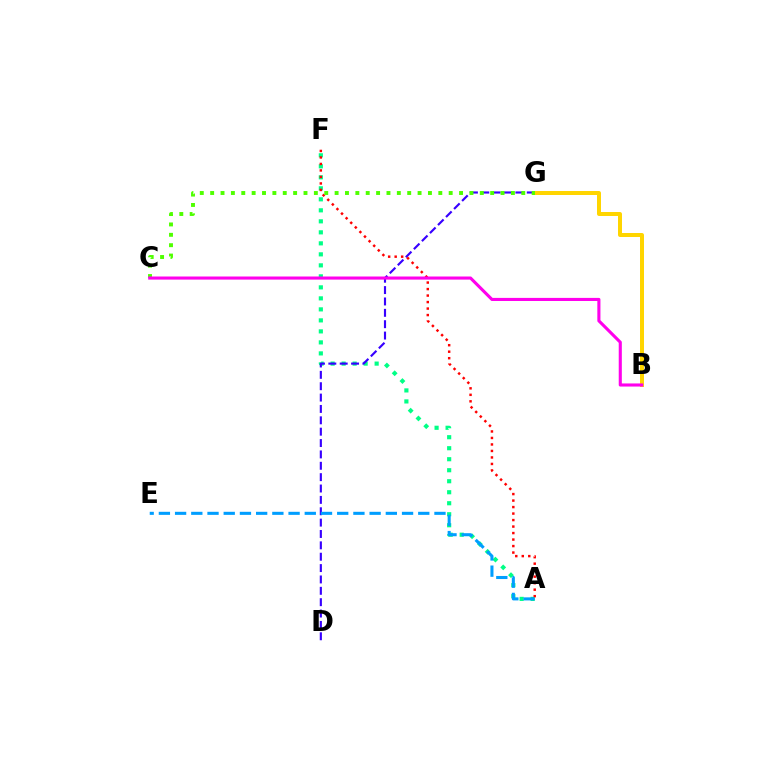{('A', 'F'): [{'color': '#00ff86', 'line_style': 'dotted', 'thickness': 2.99}, {'color': '#ff0000', 'line_style': 'dotted', 'thickness': 1.77}], ('D', 'G'): [{'color': '#3700ff', 'line_style': 'dashed', 'thickness': 1.54}], ('B', 'G'): [{'color': '#ffd500', 'line_style': 'solid', 'thickness': 2.88}], ('C', 'G'): [{'color': '#4fff00', 'line_style': 'dotted', 'thickness': 2.82}], ('A', 'E'): [{'color': '#009eff', 'line_style': 'dashed', 'thickness': 2.2}], ('B', 'C'): [{'color': '#ff00ed', 'line_style': 'solid', 'thickness': 2.23}]}